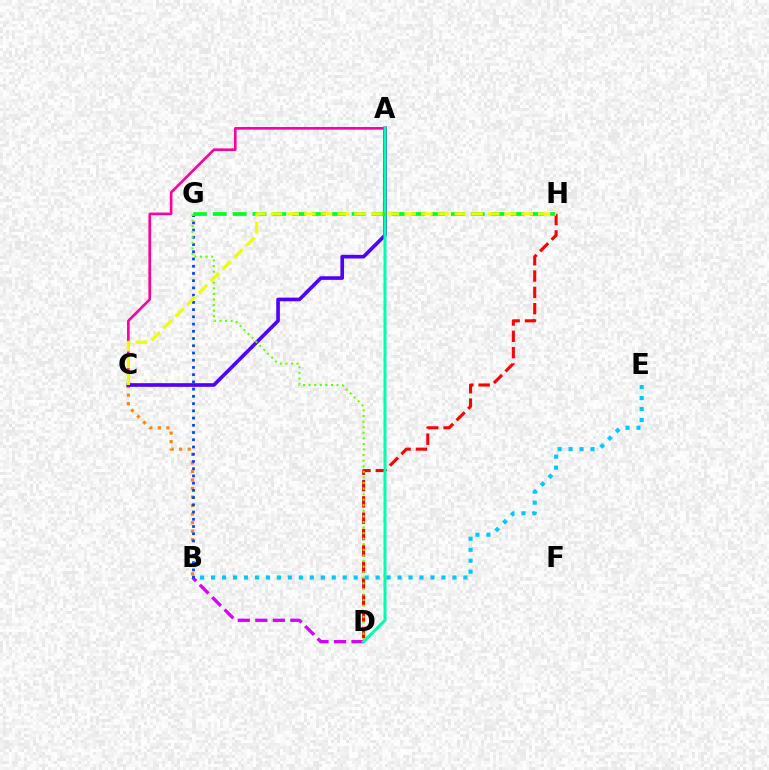{('A', 'C'): [{'color': '#ff00a0', 'line_style': 'solid', 'thickness': 1.91}, {'color': '#4f00ff', 'line_style': 'solid', 'thickness': 2.62}], ('B', 'C'): [{'color': '#ff8800', 'line_style': 'dotted', 'thickness': 2.32}], ('D', 'H'): [{'color': '#ff0000', 'line_style': 'dashed', 'thickness': 2.22}], ('B', 'D'): [{'color': '#d600ff', 'line_style': 'dashed', 'thickness': 2.38}], ('A', 'D'): [{'color': '#00ffaf', 'line_style': 'solid', 'thickness': 2.2}], ('B', 'E'): [{'color': '#00c7ff', 'line_style': 'dotted', 'thickness': 2.98}], ('B', 'G'): [{'color': '#003fff', 'line_style': 'dotted', 'thickness': 1.96}], ('G', 'H'): [{'color': '#00ff27', 'line_style': 'dashed', 'thickness': 2.7}], ('D', 'G'): [{'color': '#66ff00', 'line_style': 'dotted', 'thickness': 1.52}], ('C', 'H'): [{'color': '#eeff00', 'line_style': 'dashed', 'thickness': 2.27}]}